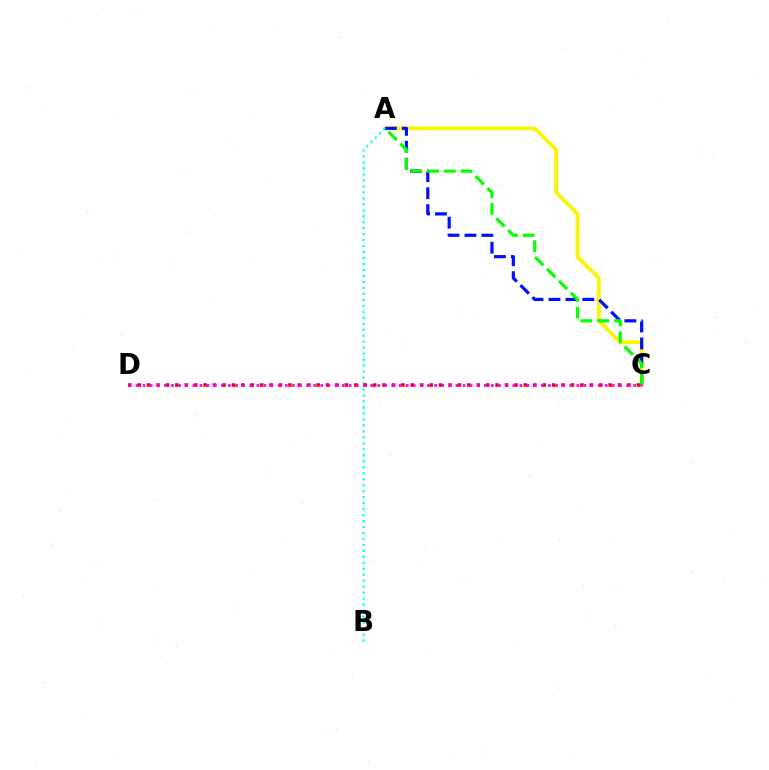{('A', 'C'): [{'color': '#fcf500', 'line_style': 'solid', 'thickness': 2.74}, {'color': '#0010ff', 'line_style': 'dashed', 'thickness': 2.3}, {'color': '#08ff00', 'line_style': 'dashed', 'thickness': 2.29}], ('A', 'B'): [{'color': '#00fff6', 'line_style': 'dotted', 'thickness': 1.62}], ('C', 'D'): [{'color': '#ff0000', 'line_style': 'dotted', 'thickness': 2.56}, {'color': '#ee00ff', 'line_style': 'dotted', 'thickness': 1.93}]}